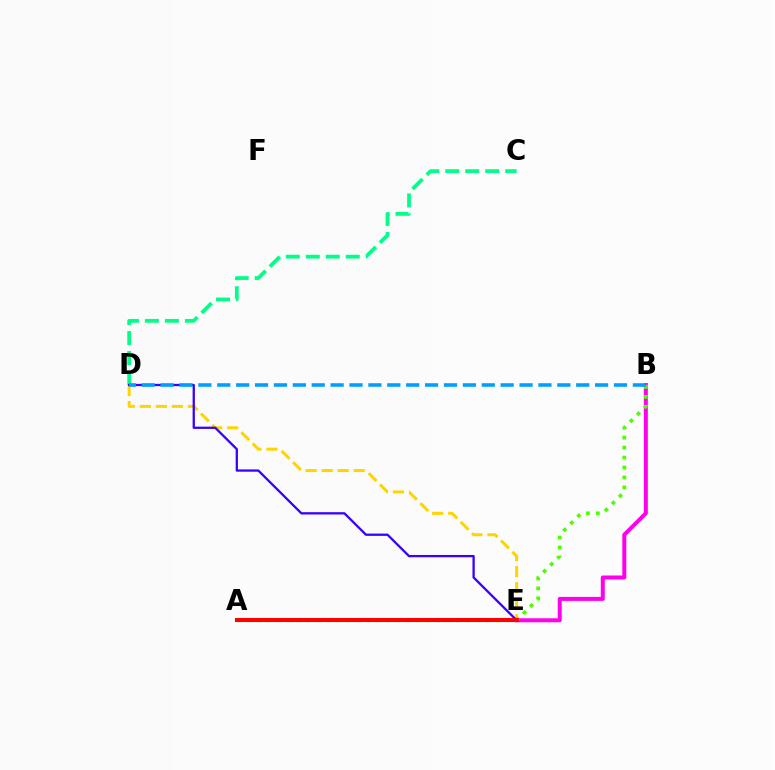{('B', 'E'): [{'color': '#ff00ed', 'line_style': 'solid', 'thickness': 2.88}], ('D', 'E'): [{'color': '#ffd500', 'line_style': 'dashed', 'thickness': 2.18}, {'color': '#3700ff', 'line_style': 'solid', 'thickness': 1.64}], ('A', 'B'): [{'color': '#4fff00', 'line_style': 'dotted', 'thickness': 2.7}], ('C', 'D'): [{'color': '#00ff86', 'line_style': 'dashed', 'thickness': 2.72}], ('A', 'E'): [{'color': '#ff0000', 'line_style': 'solid', 'thickness': 2.92}], ('B', 'D'): [{'color': '#009eff', 'line_style': 'dashed', 'thickness': 2.57}]}